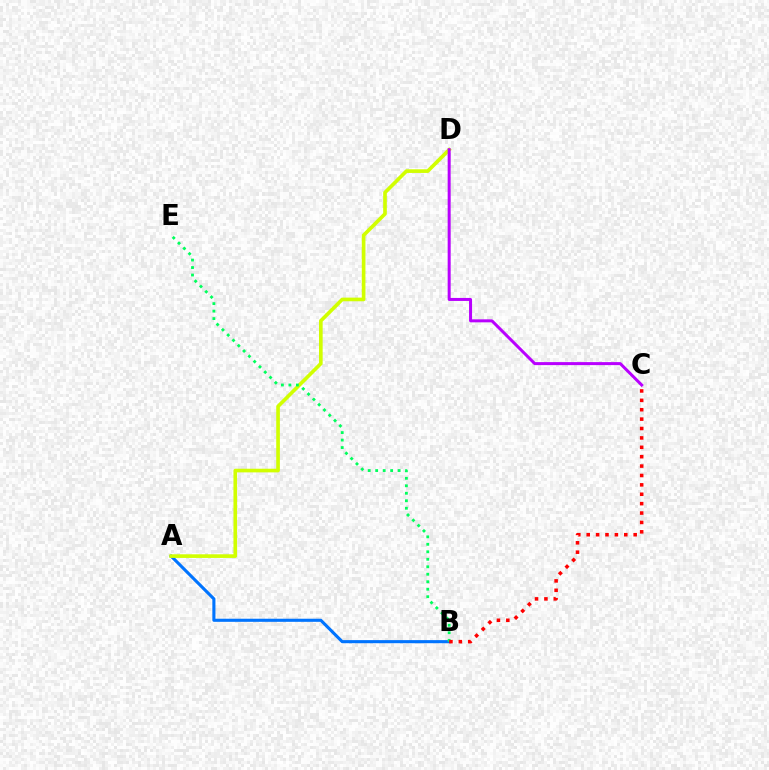{('A', 'B'): [{'color': '#0074ff', 'line_style': 'solid', 'thickness': 2.23}], ('A', 'D'): [{'color': '#d1ff00', 'line_style': 'solid', 'thickness': 2.63}], ('C', 'D'): [{'color': '#b900ff', 'line_style': 'solid', 'thickness': 2.16}], ('B', 'E'): [{'color': '#00ff5c', 'line_style': 'dotted', 'thickness': 2.03}], ('B', 'C'): [{'color': '#ff0000', 'line_style': 'dotted', 'thickness': 2.55}]}